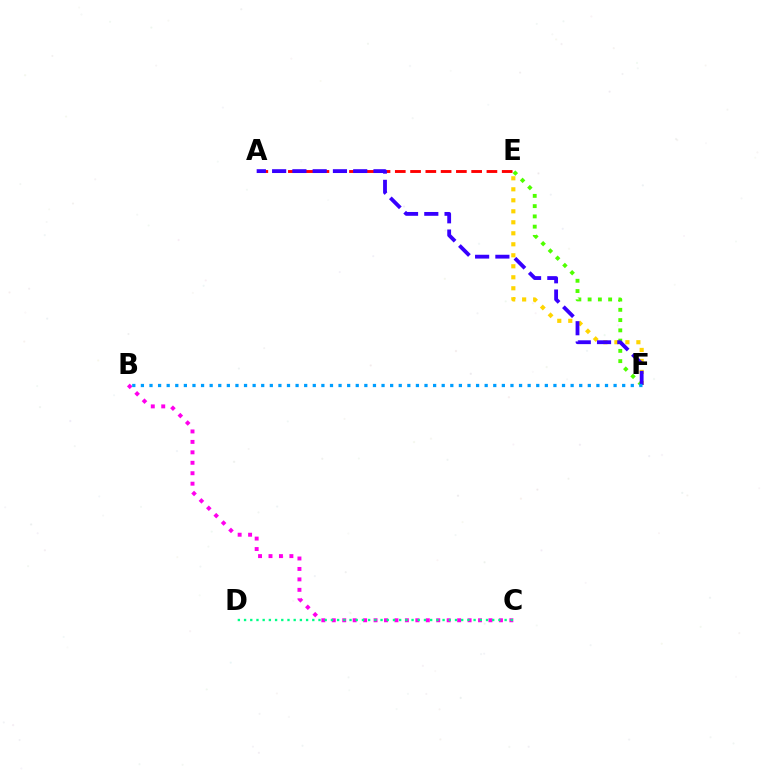{('E', 'F'): [{'color': '#ffd500', 'line_style': 'dotted', 'thickness': 2.99}, {'color': '#4fff00', 'line_style': 'dotted', 'thickness': 2.79}], ('B', 'C'): [{'color': '#ff00ed', 'line_style': 'dotted', 'thickness': 2.84}], ('A', 'E'): [{'color': '#ff0000', 'line_style': 'dashed', 'thickness': 2.07}], ('C', 'D'): [{'color': '#00ff86', 'line_style': 'dotted', 'thickness': 1.69}], ('A', 'F'): [{'color': '#3700ff', 'line_style': 'dashed', 'thickness': 2.75}], ('B', 'F'): [{'color': '#009eff', 'line_style': 'dotted', 'thickness': 2.34}]}